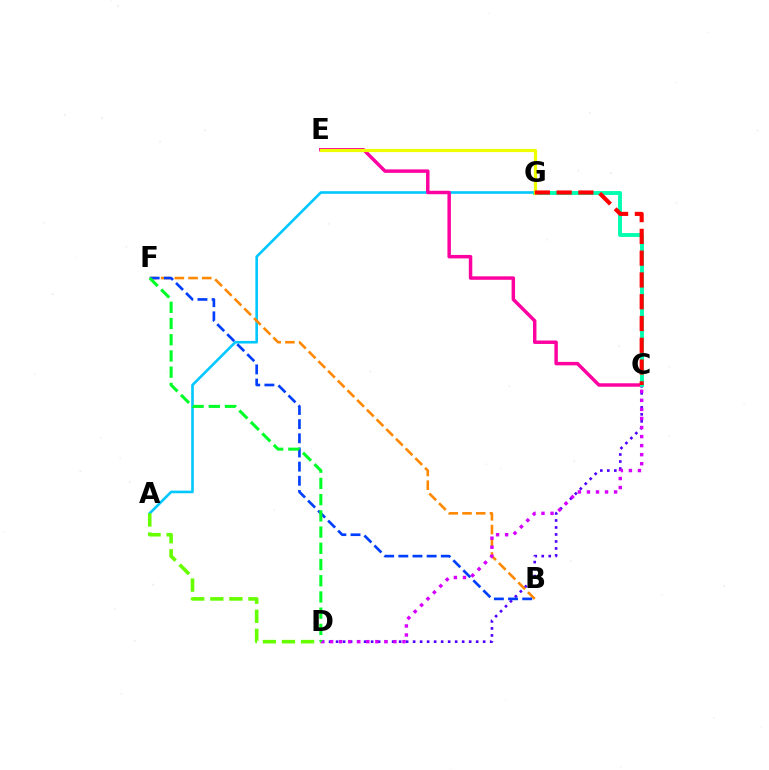{('A', 'G'): [{'color': '#00c7ff', 'line_style': 'solid', 'thickness': 1.88}], ('C', 'E'): [{'color': '#ff00a0', 'line_style': 'solid', 'thickness': 2.49}], ('C', 'D'): [{'color': '#4f00ff', 'line_style': 'dotted', 'thickness': 1.9}, {'color': '#d600ff', 'line_style': 'dotted', 'thickness': 2.46}], ('A', 'D'): [{'color': '#66ff00', 'line_style': 'dashed', 'thickness': 2.59}], ('B', 'F'): [{'color': '#ff8800', 'line_style': 'dashed', 'thickness': 1.86}, {'color': '#003fff', 'line_style': 'dashed', 'thickness': 1.92}], ('C', 'G'): [{'color': '#00ffaf', 'line_style': 'solid', 'thickness': 2.8}, {'color': '#ff0000', 'line_style': 'dashed', 'thickness': 2.96}], ('E', 'G'): [{'color': '#eeff00', 'line_style': 'solid', 'thickness': 2.32}], ('D', 'F'): [{'color': '#00ff27', 'line_style': 'dashed', 'thickness': 2.2}]}